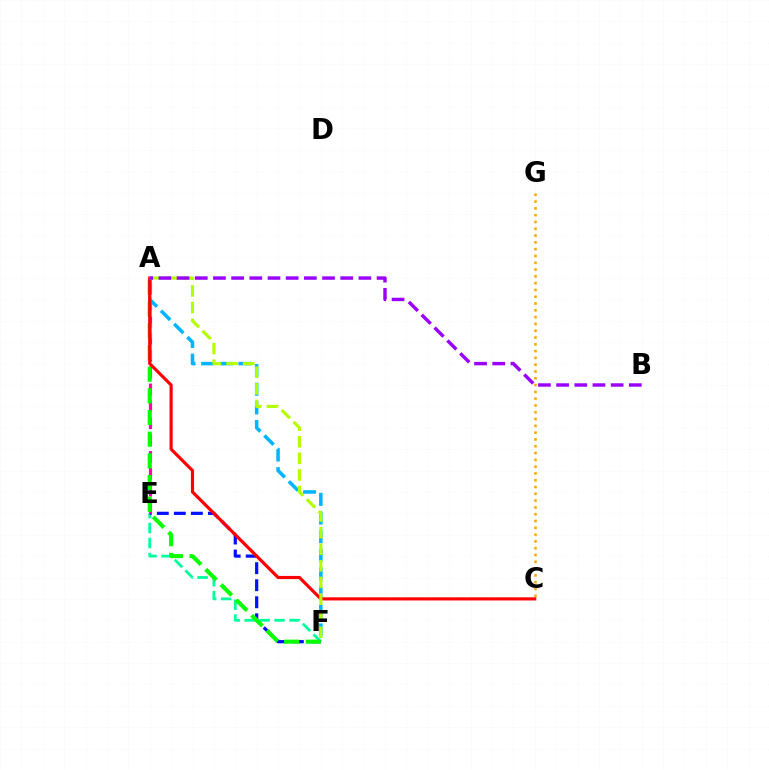{('E', 'F'): [{'color': '#00ff9d', 'line_style': 'dashed', 'thickness': 2.03}, {'color': '#0010ff', 'line_style': 'dashed', 'thickness': 2.31}], ('A', 'E'): [{'color': '#ff00bd', 'line_style': 'dashed', 'thickness': 2.29}], ('C', 'G'): [{'color': '#ffa500', 'line_style': 'dotted', 'thickness': 1.85}], ('A', 'F'): [{'color': '#08ff00', 'line_style': 'dashed', 'thickness': 2.94}, {'color': '#00b5ff', 'line_style': 'dashed', 'thickness': 2.53}, {'color': '#b3ff00', 'line_style': 'dashed', 'thickness': 2.26}], ('A', 'C'): [{'color': '#ff0000', 'line_style': 'solid', 'thickness': 2.27}], ('A', 'B'): [{'color': '#9b00ff', 'line_style': 'dashed', 'thickness': 2.47}]}